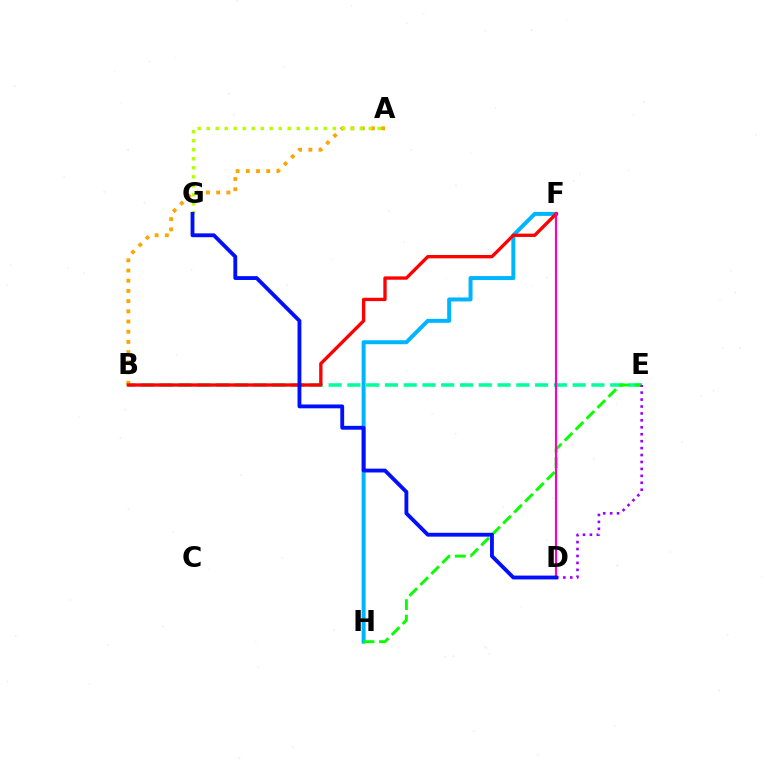{('F', 'H'): [{'color': '#00b5ff', 'line_style': 'solid', 'thickness': 2.87}], ('B', 'E'): [{'color': '#00ff9d', 'line_style': 'dashed', 'thickness': 2.55}], ('A', 'B'): [{'color': '#ffa500', 'line_style': 'dotted', 'thickness': 2.77}], ('E', 'H'): [{'color': '#08ff00', 'line_style': 'dashed', 'thickness': 2.1}], ('B', 'F'): [{'color': '#ff0000', 'line_style': 'solid', 'thickness': 2.4}], ('A', 'G'): [{'color': '#b3ff00', 'line_style': 'dotted', 'thickness': 2.45}], ('D', 'F'): [{'color': '#ff00bd', 'line_style': 'solid', 'thickness': 1.56}], ('D', 'E'): [{'color': '#9b00ff', 'line_style': 'dotted', 'thickness': 1.88}], ('D', 'G'): [{'color': '#0010ff', 'line_style': 'solid', 'thickness': 2.77}]}